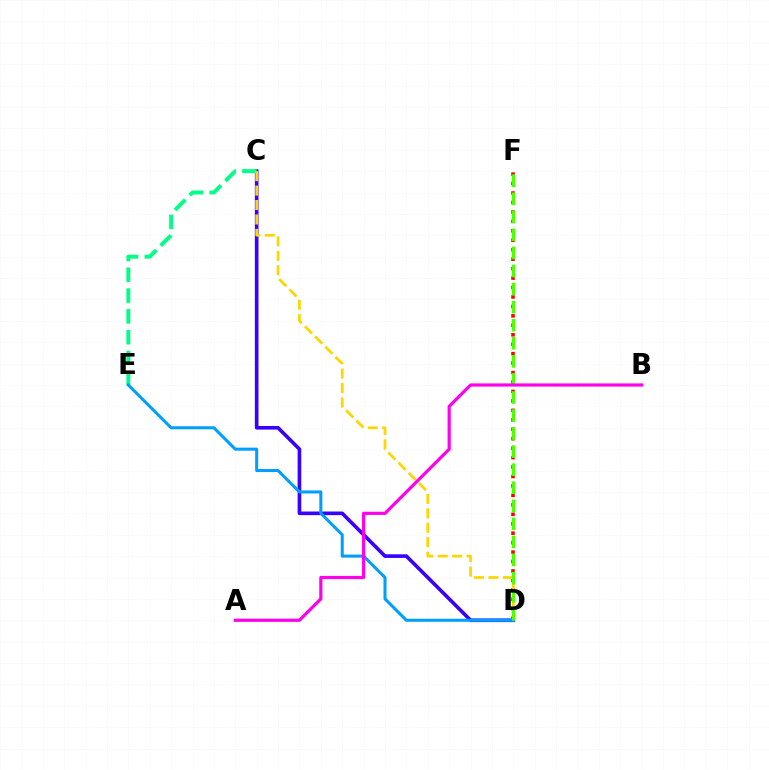{('D', 'F'): [{'color': '#ff0000', 'line_style': 'dotted', 'thickness': 2.57}, {'color': '#4fff00', 'line_style': 'dashed', 'thickness': 2.45}], ('C', 'D'): [{'color': '#3700ff', 'line_style': 'solid', 'thickness': 2.61}, {'color': '#ffd500', 'line_style': 'dashed', 'thickness': 1.96}], ('C', 'E'): [{'color': '#00ff86', 'line_style': 'dashed', 'thickness': 2.83}], ('D', 'E'): [{'color': '#009eff', 'line_style': 'solid', 'thickness': 2.19}], ('A', 'B'): [{'color': '#ff00ed', 'line_style': 'solid', 'thickness': 2.29}]}